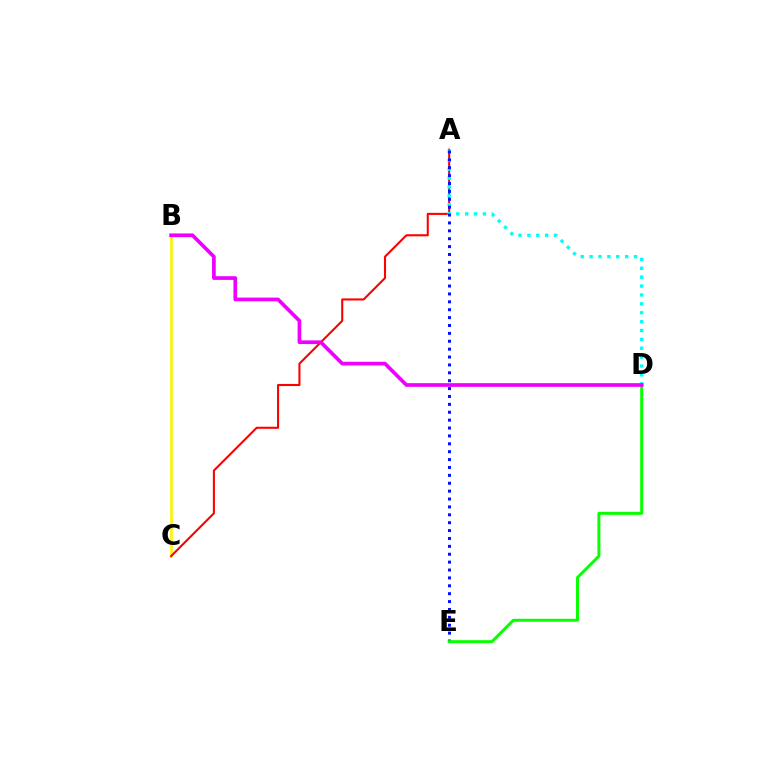{('B', 'C'): [{'color': '#fcf500', 'line_style': 'solid', 'thickness': 1.88}], ('A', 'C'): [{'color': '#ff0000', 'line_style': 'solid', 'thickness': 1.5}], ('A', 'D'): [{'color': '#00fff6', 'line_style': 'dotted', 'thickness': 2.41}], ('A', 'E'): [{'color': '#0010ff', 'line_style': 'dotted', 'thickness': 2.14}], ('D', 'E'): [{'color': '#08ff00', 'line_style': 'solid', 'thickness': 2.14}], ('B', 'D'): [{'color': '#ee00ff', 'line_style': 'solid', 'thickness': 2.65}]}